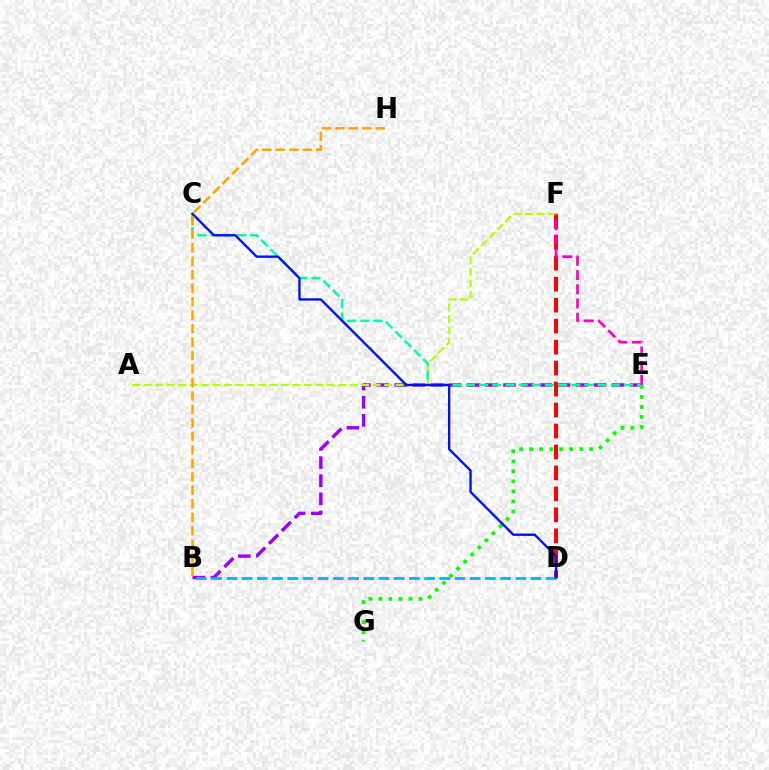{('D', 'F'): [{'color': '#ff0000', 'line_style': 'dashed', 'thickness': 2.85}], ('B', 'E'): [{'color': '#9b00ff', 'line_style': 'dashed', 'thickness': 2.46}], ('E', 'G'): [{'color': '#08ff00', 'line_style': 'dotted', 'thickness': 2.72}], ('A', 'F'): [{'color': '#b3ff00', 'line_style': 'dashed', 'thickness': 1.55}], ('C', 'E'): [{'color': '#00ff9d', 'line_style': 'dashed', 'thickness': 1.79}], ('B', 'D'): [{'color': '#00b5ff', 'line_style': 'dashed', 'thickness': 2.07}], ('C', 'D'): [{'color': '#0010ff', 'line_style': 'solid', 'thickness': 1.7}], ('E', 'F'): [{'color': '#ff00bd', 'line_style': 'dashed', 'thickness': 1.93}], ('B', 'H'): [{'color': '#ffa500', 'line_style': 'dashed', 'thickness': 1.83}]}